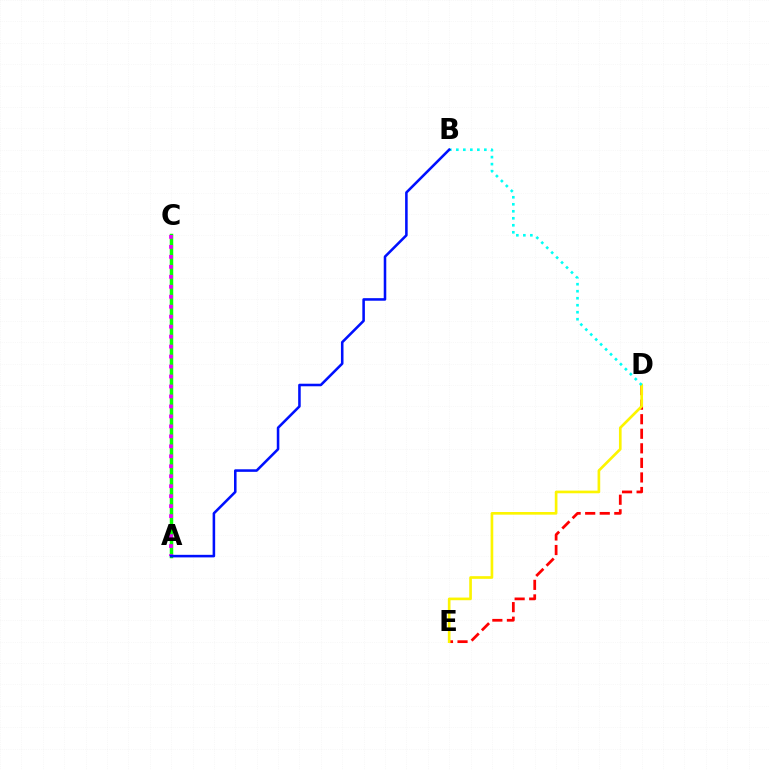{('A', 'C'): [{'color': '#08ff00', 'line_style': 'solid', 'thickness': 2.5}, {'color': '#ee00ff', 'line_style': 'dotted', 'thickness': 2.71}], ('D', 'E'): [{'color': '#ff0000', 'line_style': 'dashed', 'thickness': 1.98}, {'color': '#fcf500', 'line_style': 'solid', 'thickness': 1.92}], ('B', 'D'): [{'color': '#00fff6', 'line_style': 'dotted', 'thickness': 1.9}], ('A', 'B'): [{'color': '#0010ff', 'line_style': 'solid', 'thickness': 1.84}]}